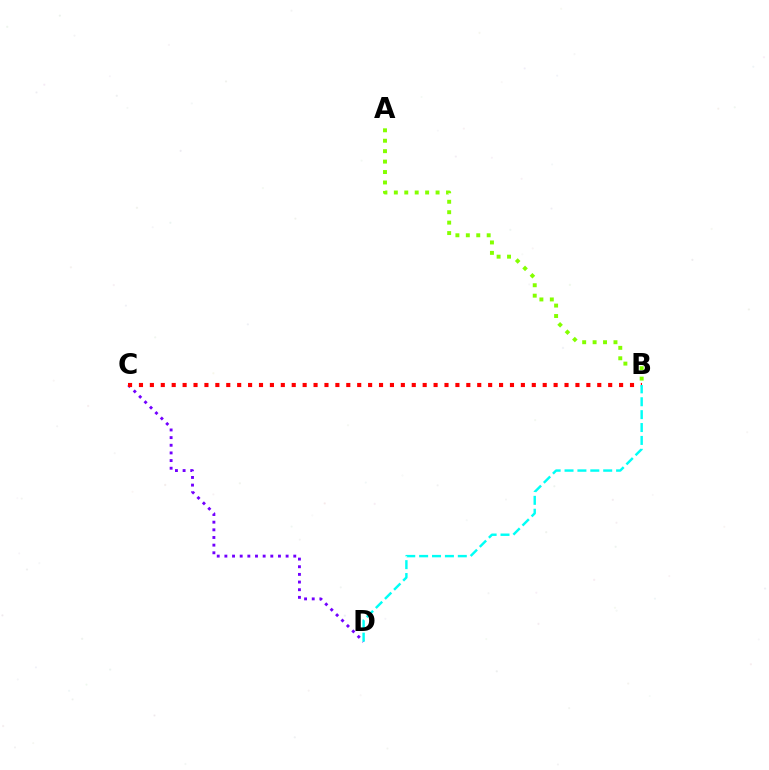{('C', 'D'): [{'color': '#7200ff', 'line_style': 'dotted', 'thickness': 2.08}], ('B', 'C'): [{'color': '#ff0000', 'line_style': 'dotted', 'thickness': 2.96}], ('A', 'B'): [{'color': '#84ff00', 'line_style': 'dotted', 'thickness': 2.83}], ('B', 'D'): [{'color': '#00fff6', 'line_style': 'dashed', 'thickness': 1.75}]}